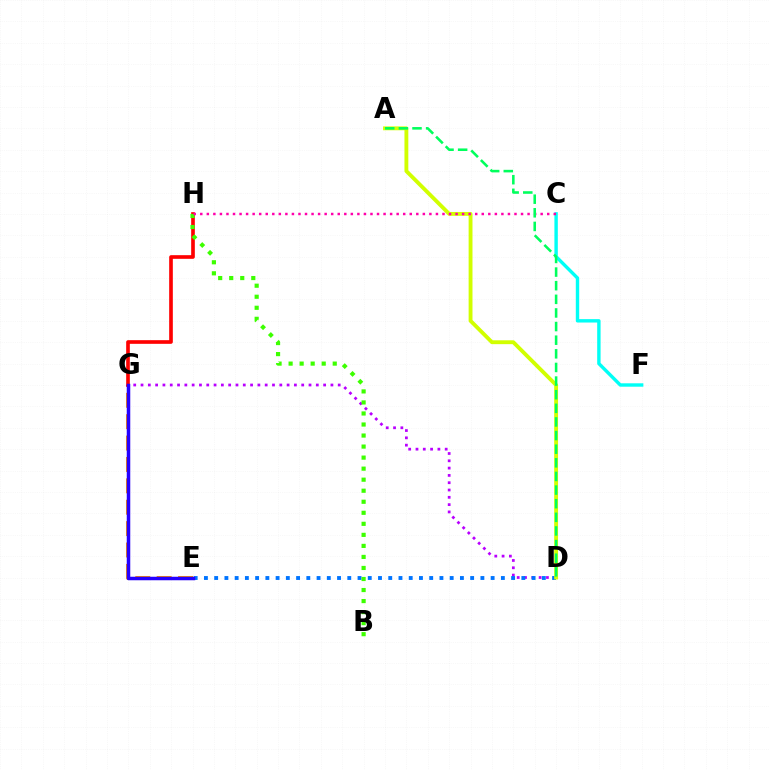{('E', 'G'): [{'color': '#ff9400', 'line_style': 'dashed', 'thickness': 2.91}, {'color': '#2500ff', 'line_style': 'solid', 'thickness': 2.52}], ('D', 'G'): [{'color': '#b900ff', 'line_style': 'dotted', 'thickness': 1.98}], ('G', 'H'): [{'color': '#ff0000', 'line_style': 'solid', 'thickness': 2.63}], ('D', 'E'): [{'color': '#0074ff', 'line_style': 'dotted', 'thickness': 2.78}], ('B', 'H'): [{'color': '#3dff00', 'line_style': 'dotted', 'thickness': 3.0}], ('C', 'F'): [{'color': '#00fff6', 'line_style': 'solid', 'thickness': 2.45}], ('A', 'D'): [{'color': '#d1ff00', 'line_style': 'solid', 'thickness': 2.78}, {'color': '#00ff5c', 'line_style': 'dashed', 'thickness': 1.85}], ('C', 'H'): [{'color': '#ff00ac', 'line_style': 'dotted', 'thickness': 1.78}]}